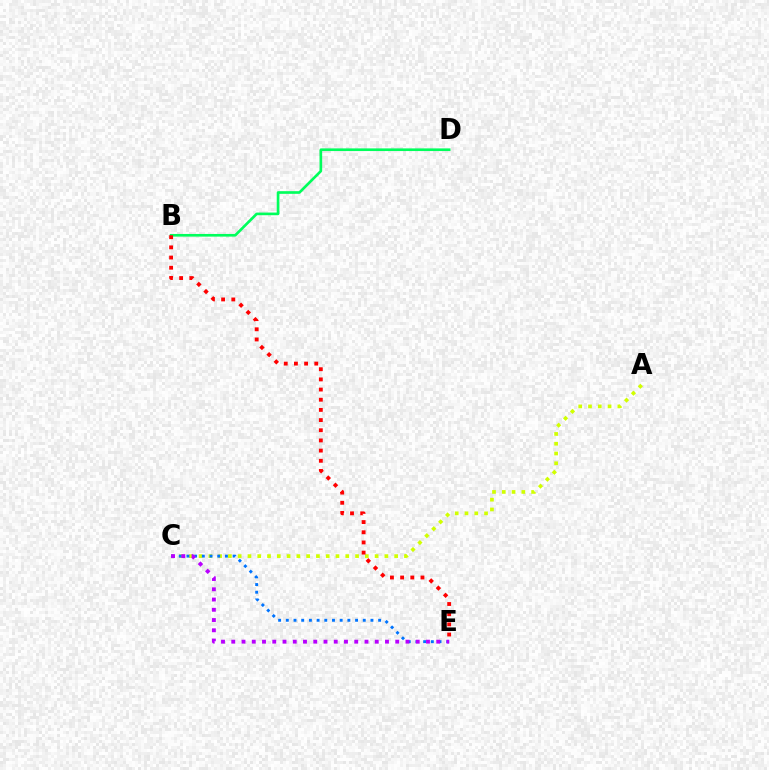{('A', 'C'): [{'color': '#d1ff00', 'line_style': 'dotted', 'thickness': 2.66}], ('B', 'D'): [{'color': '#00ff5c', 'line_style': 'solid', 'thickness': 1.91}], ('C', 'E'): [{'color': '#0074ff', 'line_style': 'dotted', 'thickness': 2.09}, {'color': '#b900ff', 'line_style': 'dotted', 'thickness': 2.78}], ('B', 'E'): [{'color': '#ff0000', 'line_style': 'dotted', 'thickness': 2.76}]}